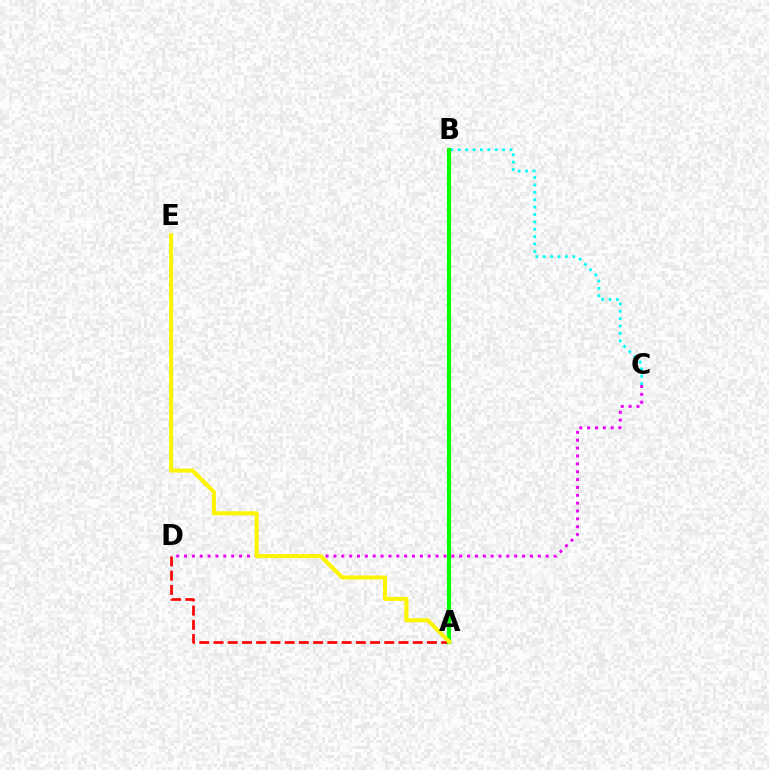{('A', 'B'): [{'color': '#0010ff', 'line_style': 'dotted', 'thickness': 2.78}, {'color': '#08ff00', 'line_style': 'solid', 'thickness': 3.0}], ('C', 'D'): [{'color': '#ee00ff', 'line_style': 'dotted', 'thickness': 2.14}], ('B', 'C'): [{'color': '#00fff6', 'line_style': 'dotted', 'thickness': 2.01}], ('A', 'D'): [{'color': '#ff0000', 'line_style': 'dashed', 'thickness': 1.93}], ('A', 'E'): [{'color': '#fcf500', 'line_style': 'solid', 'thickness': 2.9}]}